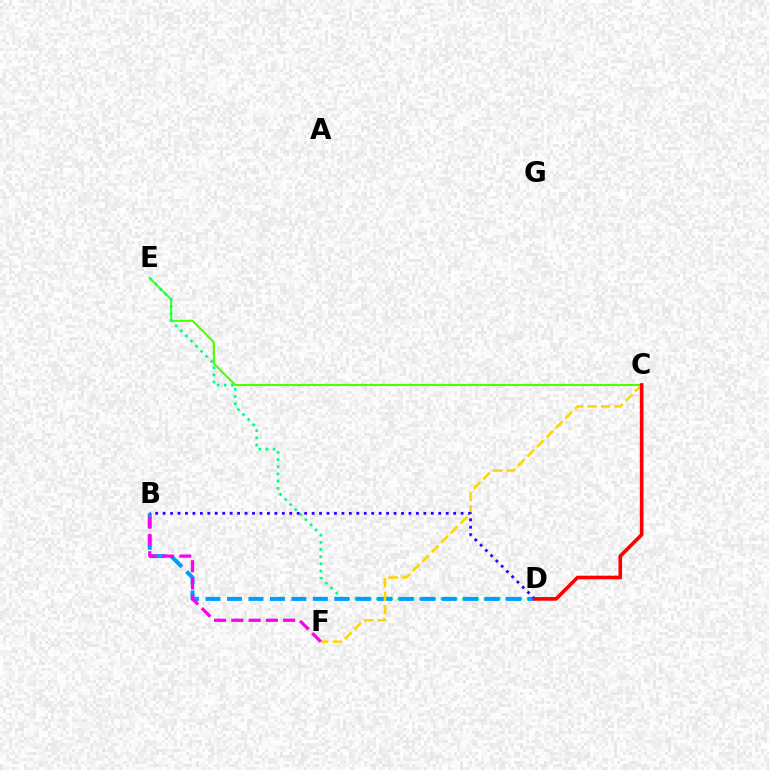{('C', 'E'): [{'color': '#4fff00', 'line_style': 'solid', 'thickness': 1.51}], ('D', 'E'): [{'color': '#00ff86', 'line_style': 'dotted', 'thickness': 1.95}], ('B', 'D'): [{'color': '#009eff', 'line_style': 'dashed', 'thickness': 2.92}, {'color': '#3700ff', 'line_style': 'dotted', 'thickness': 2.02}], ('C', 'F'): [{'color': '#ffd500', 'line_style': 'dashed', 'thickness': 1.83}], ('B', 'F'): [{'color': '#ff00ed', 'line_style': 'dashed', 'thickness': 2.35}], ('C', 'D'): [{'color': '#ff0000', 'line_style': 'solid', 'thickness': 2.62}]}